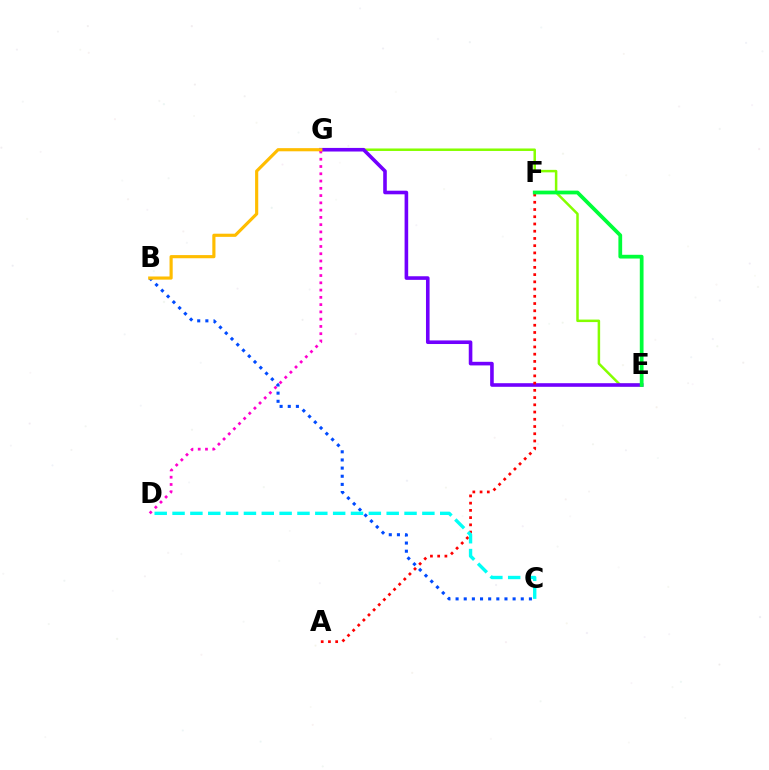{('E', 'G'): [{'color': '#84ff00', 'line_style': 'solid', 'thickness': 1.8}, {'color': '#7200ff', 'line_style': 'solid', 'thickness': 2.59}], ('B', 'C'): [{'color': '#004bff', 'line_style': 'dotted', 'thickness': 2.21}], ('D', 'G'): [{'color': '#ff00cf', 'line_style': 'dotted', 'thickness': 1.97}], ('B', 'G'): [{'color': '#ffbd00', 'line_style': 'solid', 'thickness': 2.27}], ('A', 'F'): [{'color': '#ff0000', 'line_style': 'dotted', 'thickness': 1.97}], ('C', 'D'): [{'color': '#00fff6', 'line_style': 'dashed', 'thickness': 2.42}], ('E', 'F'): [{'color': '#00ff39', 'line_style': 'solid', 'thickness': 2.7}]}